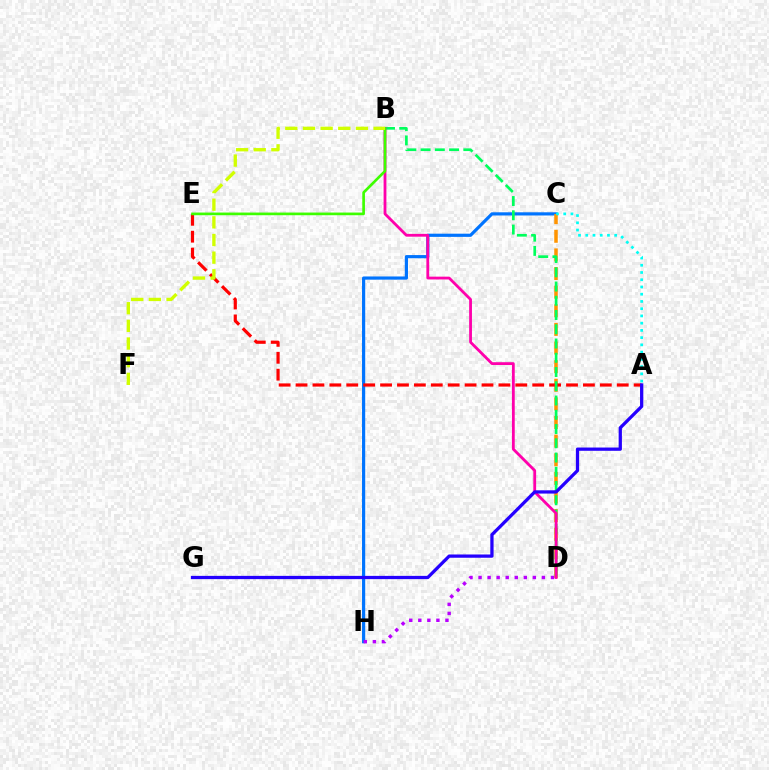{('C', 'H'): [{'color': '#0074ff', 'line_style': 'solid', 'thickness': 2.29}], ('C', 'D'): [{'color': '#ff9400', 'line_style': 'dashed', 'thickness': 2.53}], ('A', 'E'): [{'color': '#ff0000', 'line_style': 'dashed', 'thickness': 2.3}], ('B', 'D'): [{'color': '#00ff5c', 'line_style': 'dashed', 'thickness': 1.94}, {'color': '#ff00ac', 'line_style': 'solid', 'thickness': 2.02}], ('A', 'C'): [{'color': '#00fff6', 'line_style': 'dotted', 'thickness': 1.97}], ('B', 'E'): [{'color': '#3dff00', 'line_style': 'solid', 'thickness': 1.93}], ('A', 'G'): [{'color': '#2500ff', 'line_style': 'solid', 'thickness': 2.35}], ('B', 'F'): [{'color': '#d1ff00', 'line_style': 'dashed', 'thickness': 2.4}], ('D', 'H'): [{'color': '#b900ff', 'line_style': 'dotted', 'thickness': 2.46}]}